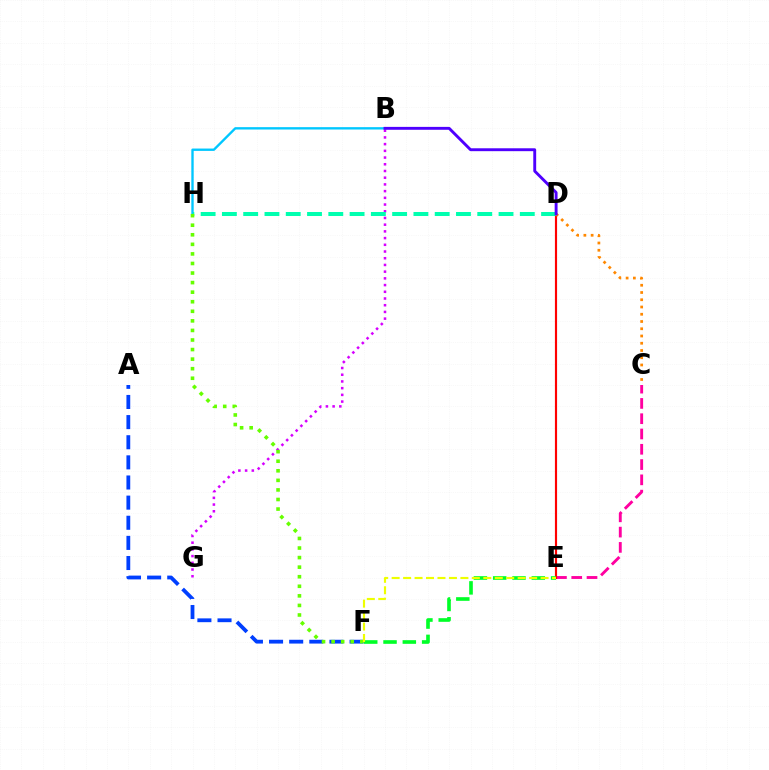{('B', 'H'): [{'color': '#00c7ff', 'line_style': 'solid', 'thickness': 1.7}], ('C', 'E'): [{'color': '#ff00a0', 'line_style': 'dashed', 'thickness': 2.08}], ('D', 'E'): [{'color': '#ff0000', 'line_style': 'solid', 'thickness': 1.56}], ('B', 'G'): [{'color': '#d600ff', 'line_style': 'dotted', 'thickness': 1.82}], ('D', 'H'): [{'color': '#00ffaf', 'line_style': 'dashed', 'thickness': 2.89}], ('A', 'F'): [{'color': '#003fff', 'line_style': 'dashed', 'thickness': 2.73}], ('C', 'D'): [{'color': '#ff8800', 'line_style': 'dotted', 'thickness': 1.97}], ('F', 'H'): [{'color': '#66ff00', 'line_style': 'dotted', 'thickness': 2.6}], ('E', 'F'): [{'color': '#00ff27', 'line_style': 'dashed', 'thickness': 2.62}, {'color': '#eeff00', 'line_style': 'dashed', 'thickness': 1.56}], ('B', 'D'): [{'color': '#4f00ff', 'line_style': 'solid', 'thickness': 2.08}]}